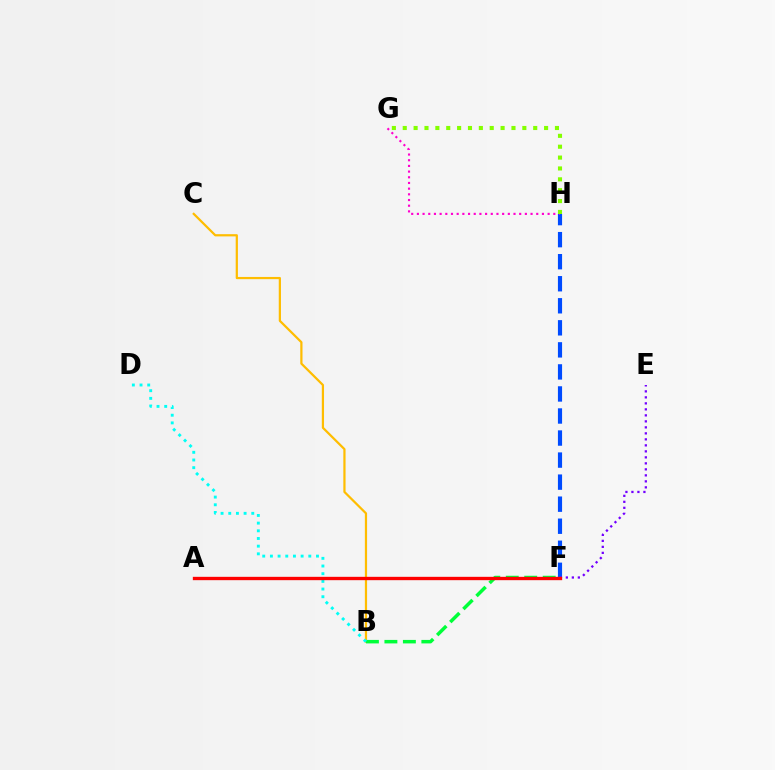{('F', 'H'): [{'color': '#004bff', 'line_style': 'dashed', 'thickness': 2.99}], ('G', 'H'): [{'color': '#ff00cf', 'line_style': 'dotted', 'thickness': 1.54}, {'color': '#84ff00', 'line_style': 'dotted', 'thickness': 2.95}], ('B', 'C'): [{'color': '#ffbd00', 'line_style': 'solid', 'thickness': 1.6}], ('B', 'F'): [{'color': '#00ff39', 'line_style': 'dashed', 'thickness': 2.51}], ('B', 'D'): [{'color': '#00fff6', 'line_style': 'dotted', 'thickness': 2.09}], ('E', 'F'): [{'color': '#7200ff', 'line_style': 'dotted', 'thickness': 1.63}], ('A', 'F'): [{'color': '#ff0000', 'line_style': 'solid', 'thickness': 2.41}]}